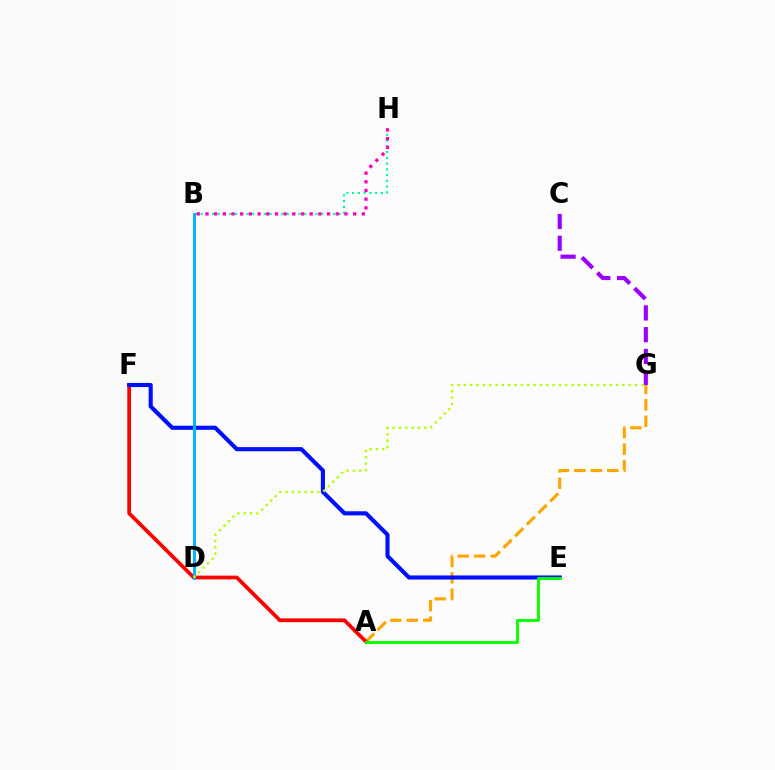{('A', 'G'): [{'color': '#ffa500', 'line_style': 'dashed', 'thickness': 2.24}], ('C', 'G'): [{'color': '#9b00ff', 'line_style': 'dashed', 'thickness': 2.96}], ('A', 'F'): [{'color': '#ff0000', 'line_style': 'solid', 'thickness': 2.7}], ('B', 'H'): [{'color': '#00ff9d', 'line_style': 'dotted', 'thickness': 1.56}, {'color': '#ff00bd', 'line_style': 'dotted', 'thickness': 2.36}], ('E', 'F'): [{'color': '#0010ff', 'line_style': 'solid', 'thickness': 2.96}], ('B', 'D'): [{'color': '#00b5ff', 'line_style': 'solid', 'thickness': 2.13}], ('A', 'E'): [{'color': '#08ff00', 'line_style': 'solid', 'thickness': 2.08}], ('D', 'G'): [{'color': '#b3ff00', 'line_style': 'dotted', 'thickness': 1.72}]}